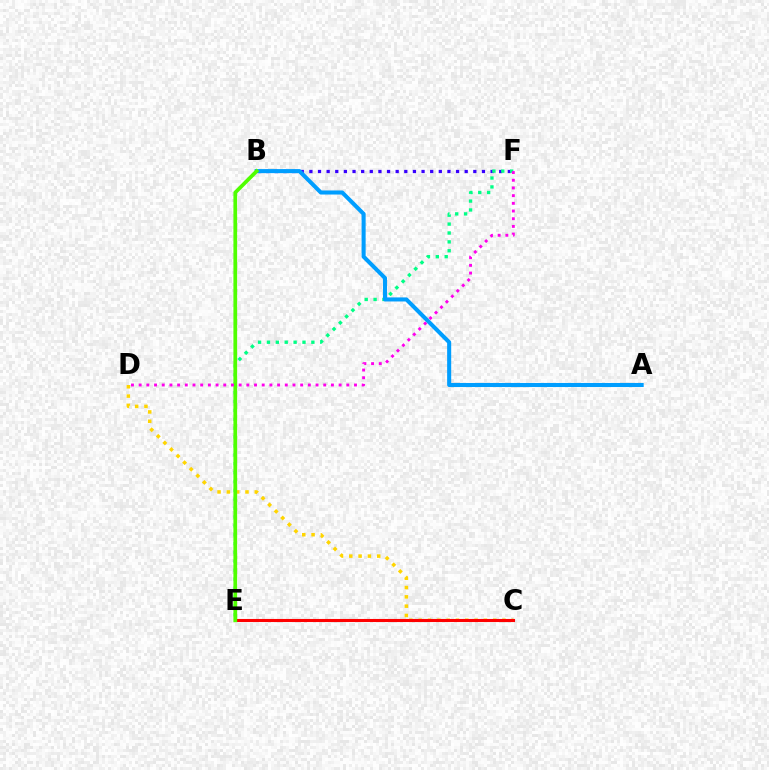{('B', 'F'): [{'color': '#3700ff', 'line_style': 'dotted', 'thickness': 2.34}], ('E', 'F'): [{'color': '#00ff86', 'line_style': 'dotted', 'thickness': 2.41}], ('C', 'D'): [{'color': '#ffd500', 'line_style': 'dotted', 'thickness': 2.53}], ('C', 'E'): [{'color': '#ff0000', 'line_style': 'solid', 'thickness': 2.22}], ('A', 'B'): [{'color': '#009eff', 'line_style': 'solid', 'thickness': 2.92}], ('B', 'E'): [{'color': '#4fff00', 'line_style': 'solid', 'thickness': 2.69}], ('D', 'F'): [{'color': '#ff00ed', 'line_style': 'dotted', 'thickness': 2.09}]}